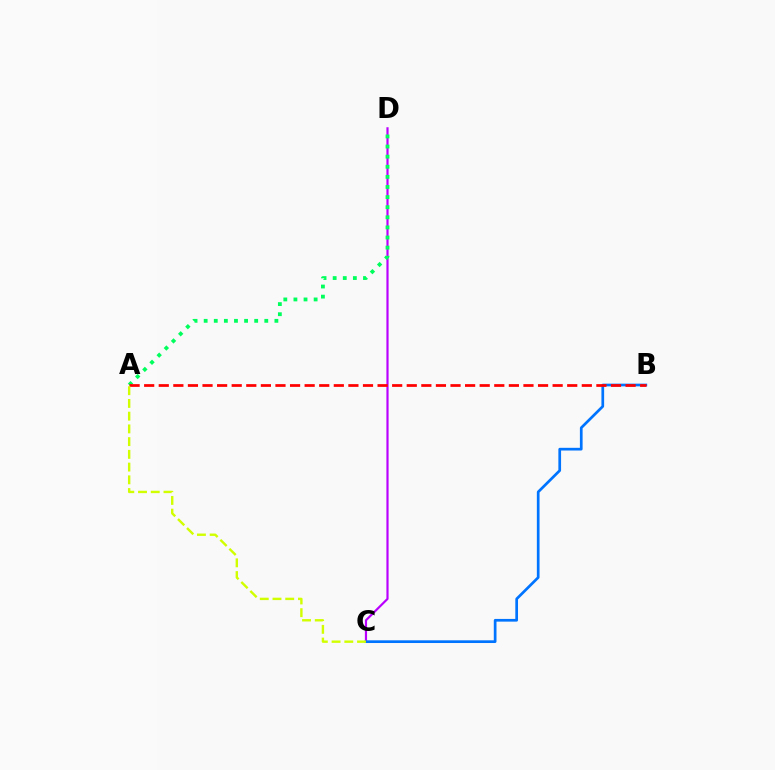{('C', 'D'): [{'color': '#b900ff', 'line_style': 'solid', 'thickness': 1.57}], ('A', 'D'): [{'color': '#00ff5c', 'line_style': 'dotted', 'thickness': 2.75}], ('B', 'C'): [{'color': '#0074ff', 'line_style': 'solid', 'thickness': 1.95}], ('A', 'B'): [{'color': '#ff0000', 'line_style': 'dashed', 'thickness': 1.98}], ('A', 'C'): [{'color': '#d1ff00', 'line_style': 'dashed', 'thickness': 1.73}]}